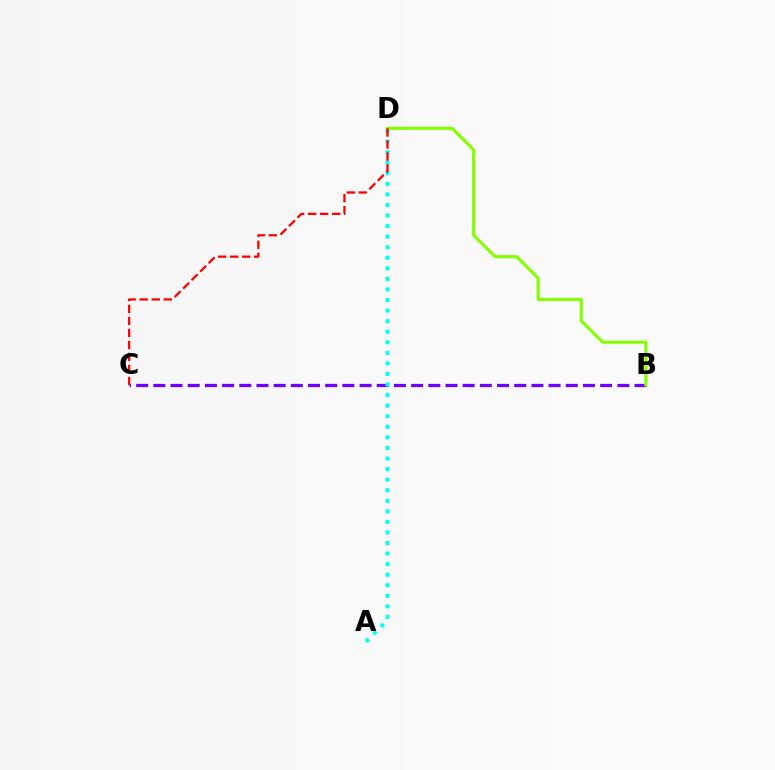{('B', 'C'): [{'color': '#7200ff', 'line_style': 'dashed', 'thickness': 2.33}], ('A', 'D'): [{'color': '#00fff6', 'line_style': 'dotted', 'thickness': 2.87}], ('B', 'D'): [{'color': '#84ff00', 'line_style': 'solid', 'thickness': 2.22}], ('C', 'D'): [{'color': '#ff0000', 'line_style': 'dashed', 'thickness': 1.63}]}